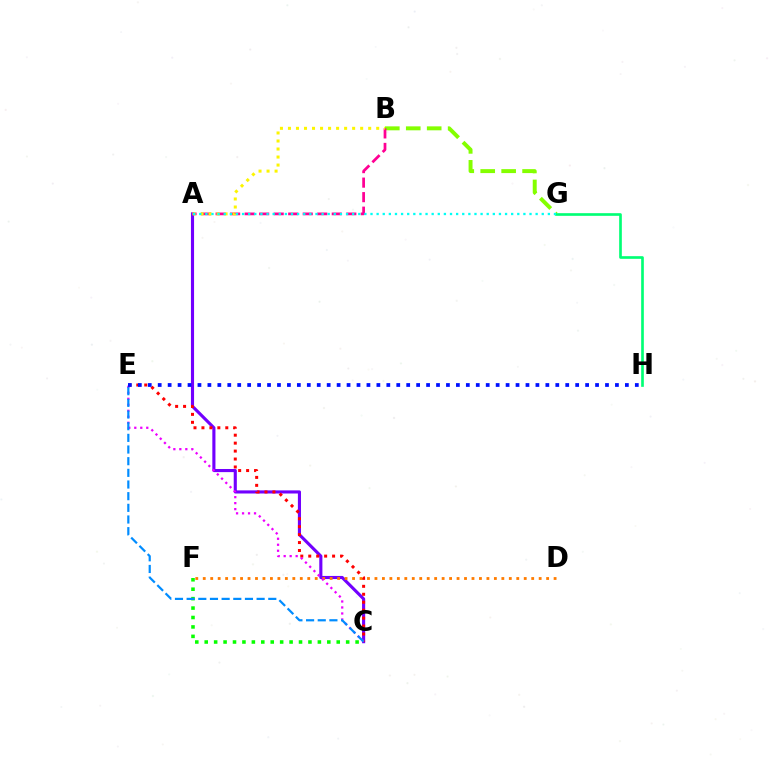{('A', 'C'): [{'color': '#7200ff', 'line_style': 'solid', 'thickness': 2.24}], ('B', 'G'): [{'color': '#84ff00', 'line_style': 'dashed', 'thickness': 2.84}], ('A', 'B'): [{'color': '#ff0094', 'line_style': 'dashed', 'thickness': 1.97}, {'color': '#fcf500', 'line_style': 'dotted', 'thickness': 2.18}], ('C', 'F'): [{'color': '#08ff00', 'line_style': 'dotted', 'thickness': 2.56}], ('C', 'E'): [{'color': '#ff0000', 'line_style': 'dotted', 'thickness': 2.16}, {'color': '#ee00ff', 'line_style': 'dotted', 'thickness': 1.63}, {'color': '#008cff', 'line_style': 'dashed', 'thickness': 1.58}], ('D', 'F'): [{'color': '#ff7c00', 'line_style': 'dotted', 'thickness': 2.03}], ('G', 'H'): [{'color': '#00ff74', 'line_style': 'solid', 'thickness': 1.92}], ('E', 'H'): [{'color': '#0010ff', 'line_style': 'dotted', 'thickness': 2.7}], ('A', 'G'): [{'color': '#00fff6', 'line_style': 'dotted', 'thickness': 1.66}]}